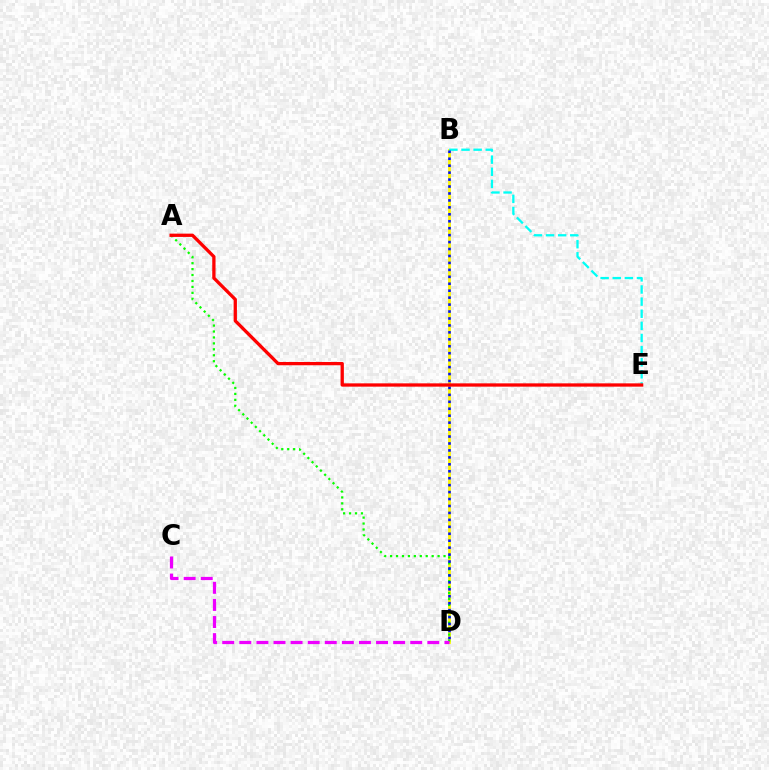{('B', 'D'): [{'color': '#fcf500', 'line_style': 'solid', 'thickness': 2.02}, {'color': '#0010ff', 'line_style': 'dotted', 'thickness': 1.89}], ('A', 'D'): [{'color': '#08ff00', 'line_style': 'dotted', 'thickness': 1.61}], ('C', 'D'): [{'color': '#ee00ff', 'line_style': 'dashed', 'thickness': 2.32}], ('B', 'E'): [{'color': '#00fff6', 'line_style': 'dashed', 'thickness': 1.65}], ('A', 'E'): [{'color': '#ff0000', 'line_style': 'solid', 'thickness': 2.37}]}